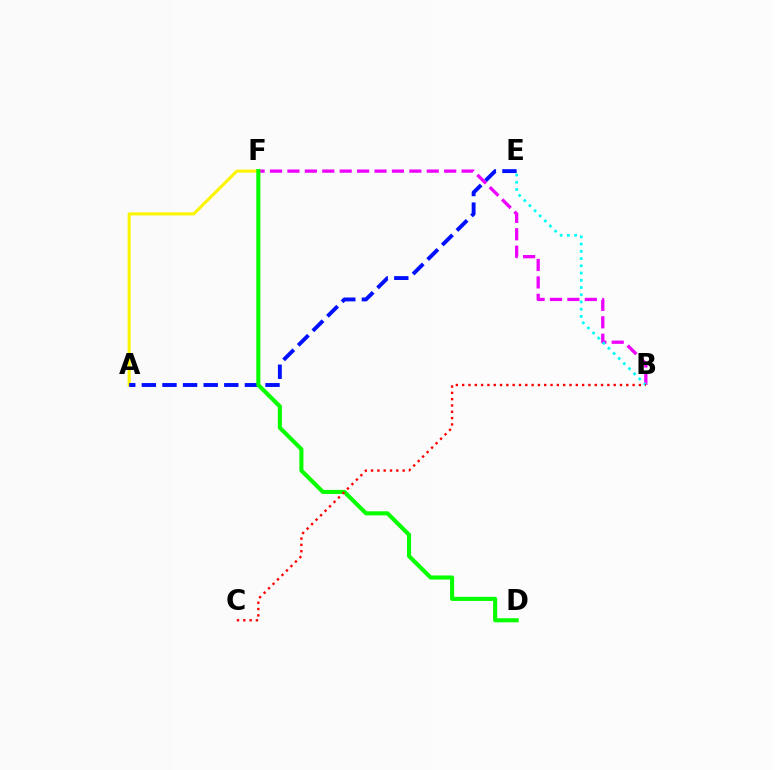{('B', 'F'): [{'color': '#ee00ff', 'line_style': 'dashed', 'thickness': 2.37}], ('B', 'E'): [{'color': '#00fff6', 'line_style': 'dotted', 'thickness': 1.97}], ('A', 'F'): [{'color': '#fcf500', 'line_style': 'solid', 'thickness': 2.19}], ('A', 'E'): [{'color': '#0010ff', 'line_style': 'dashed', 'thickness': 2.8}], ('D', 'F'): [{'color': '#08ff00', 'line_style': 'solid', 'thickness': 2.94}], ('B', 'C'): [{'color': '#ff0000', 'line_style': 'dotted', 'thickness': 1.72}]}